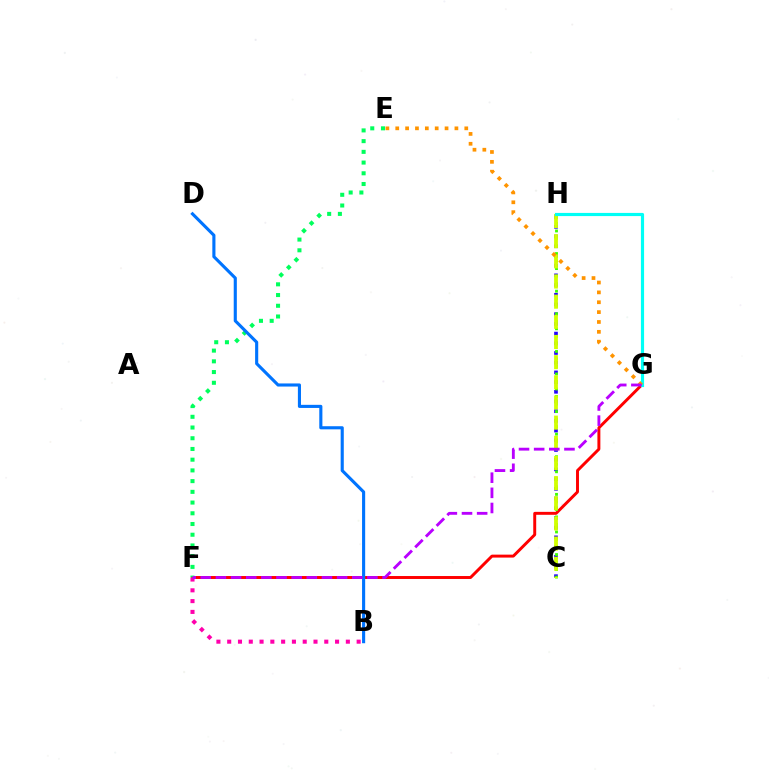{('F', 'G'): [{'color': '#ff0000', 'line_style': 'solid', 'thickness': 2.12}, {'color': '#b900ff', 'line_style': 'dashed', 'thickness': 2.06}], ('C', 'H'): [{'color': '#2500ff', 'line_style': 'dotted', 'thickness': 2.64}, {'color': '#3dff00', 'line_style': 'dotted', 'thickness': 2.04}, {'color': '#d1ff00', 'line_style': 'dashed', 'thickness': 2.74}], ('E', 'F'): [{'color': '#00ff5c', 'line_style': 'dotted', 'thickness': 2.91}], ('B', 'F'): [{'color': '#ff00ac', 'line_style': 'dotted', 'thickness': 2.93}], ('G', 'H'): [{'color': '#00fff6', 'line_style': 'solid', 'thickness': 2.28}], ('B', 'D'): [{'color': '#0074ff', 'line_style': 'solid', 'thickness': 2.24}], ('E', 'G'): [{'color': '#ff9400', 'line_style': 'dotted', 'thickness': 2.68}]}